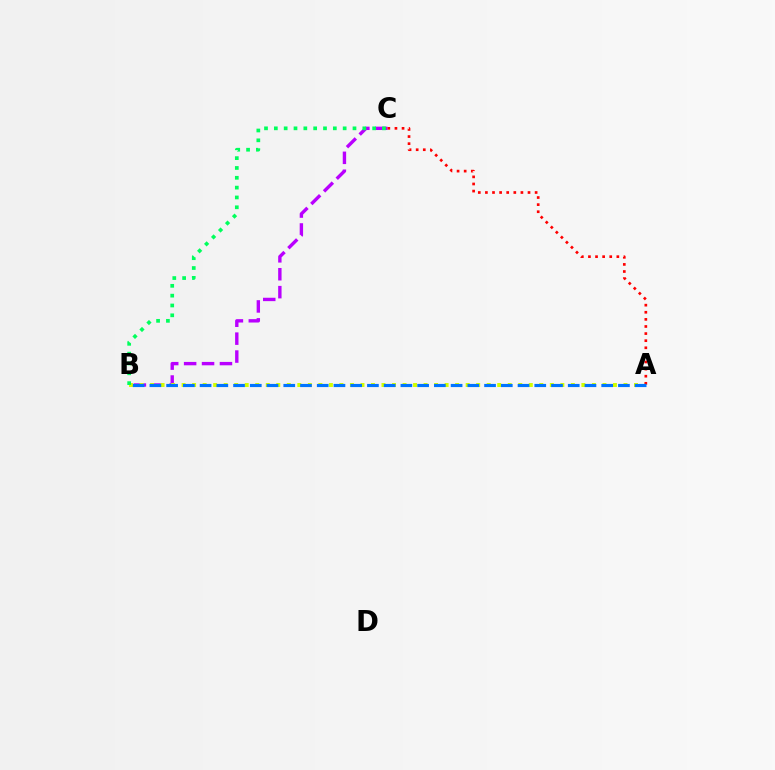{('B', 'C'): [{'color': '#b900ff', 'line_style': 'dashed', 'thickness': 2.43}, {'color': '#00ff5c', 'line_style': 'dotted', 'thickness': 2.67}], ('A', 'B'): [{'color': '#d1ff00', 'line_style': 'dotted', 'thickness': 2.86}, {'color': '#0074ff', 'line_style': 'dashed', 'thickness': 2.27}], ('A', 'C'): [{'color': '#ff0000', 'line_style': 'dotted', 'thickness': 1.93}]}